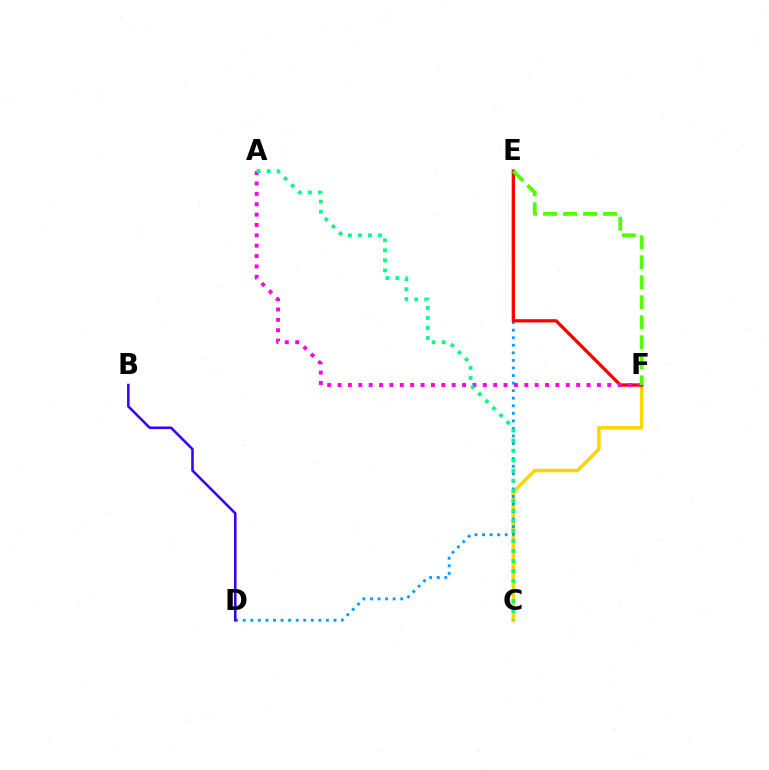{('C', 'F'): [{'color': '#ffd500', 'line_style': 'solid', 'thickness': 2.51}], ('D', 'E'): [{'color': '#009eff', 'line_style': 'dotted', 'thickness': 2.05}], ('E', 'F'): [{'color': '#ff0000', 'line_style': 'solid', 'thickness': 2.37}, {'color': '#4fff00', 'line_style': 'dashed', 'thickness': 2.72}], ('B', 'D'): [{'color': '#3700ff', 'line_style': 'solid', 'thickness': 1.84}], ('A', 'F'): [{'color': '#ff00ed', 'line_style': 'dotted', 'thickness': 2.82}], ('A', 'C'): [{'color': '#00ff86', 'line_style': 'dotted', 'thickness': 2.73}]}